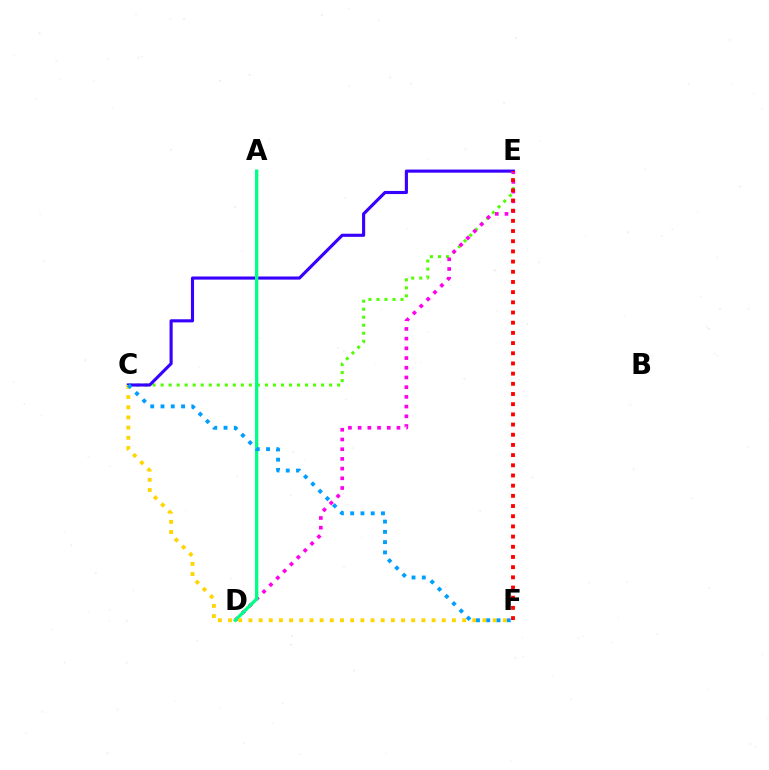{('C', 'E'): [{'color': '#4fff00', 'line_style': 'dotted', 'thickness': 2.18}, {'color': '#3700ff', 'line_style': 'solid', 'thickness': 2.24}], ('D', 'E'): [{'color': '#ff00ed', 'line_style': 'dotted', 'thickness': 2.64}], ('A', 'D'): [{'color': '#00ff86', 'line_style': 'solid', 'thickness': 2.38}], ('C', 'F'): [{'color': '#ffd500', 'line_style': 'dotted', 'thickness': 2.77}, {'color': '#009eff', 'line_style': 'dotted', 'thickness': 2.79}], ('E', 'F'): [{'color': '#ff0000', 'line_style': 'dotted', 'thickness': 2.77}]}